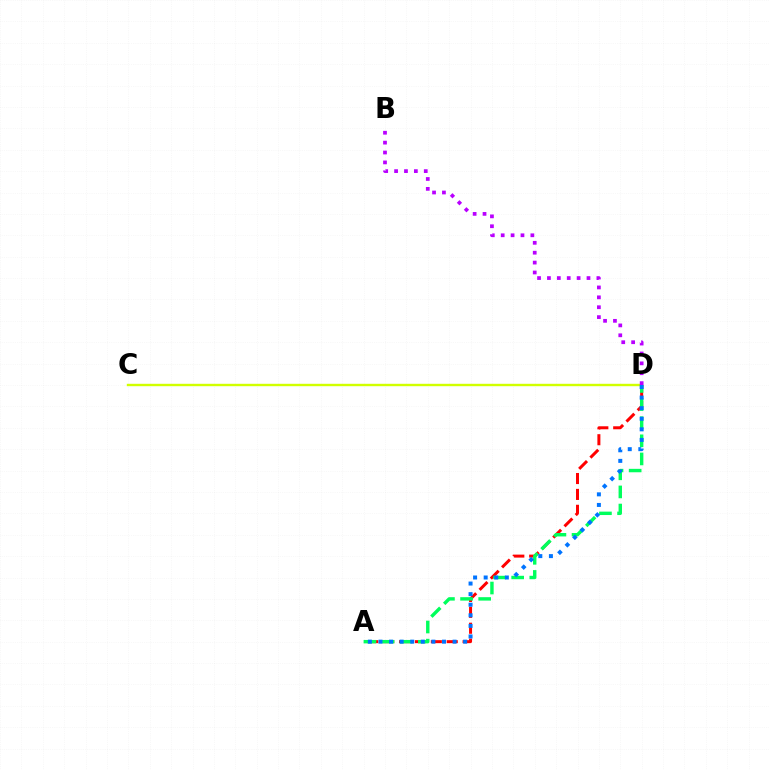{('A', 'D'): [{'color': '#ff0000', 'line_style': 'dashed', 'thickness': 2.16}, {'color': '#00ff5c', 'line_style': 'dashed', 'thickness': 2.46}, {'color': '#0074ff', 'line_style': 'dotted', 'thickness': 2.88}], ('C', 'D'): [{'color': '#d1ff00', 'line_style': 'solid', 'thickness': 1.73}], ('B', 'D'): [{'color': '#b900ff', 'line_style': 'dotted', 'thickness': 2.69}]}